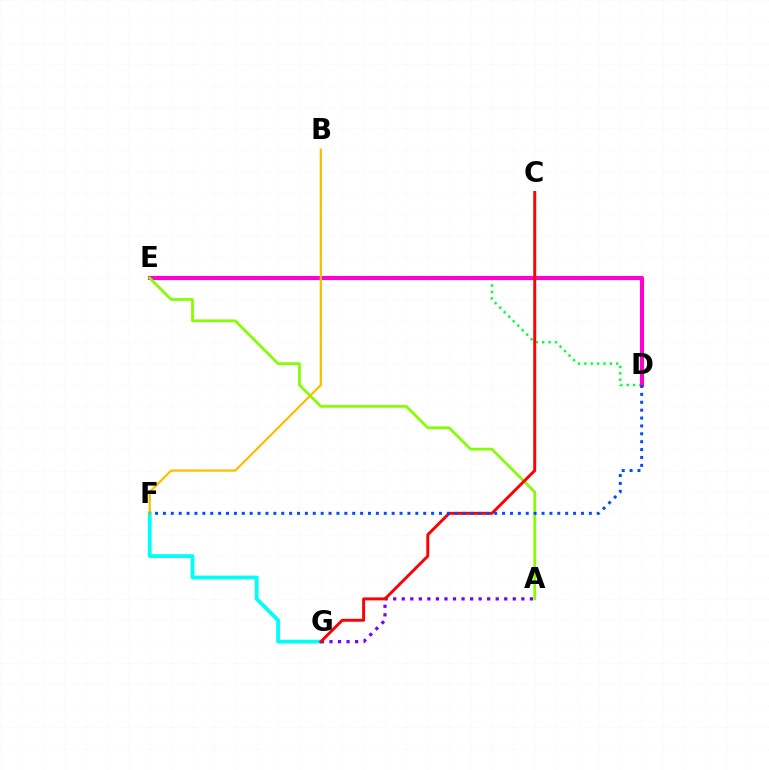{('D', 'E'): [{'color': '#00ff39', 'line_style': 'dotted', 'thickness': 1.73}, {'color': '#ff00cf', 'line_style': 'solid', 'thickness': 2.97}], ('F', 'G'): [{'color': '#00fff6', 'line_style': 'solid', 'thickness': 2.73}], ('A', 'E'): [{'color': '#84ff00', 'line_style': 'solid', 'thickness': 1.96}], ('B', 'F'): [{'color': '#ffbd00', 'line_style': 'solid', 'thickness': 1.61}], ('A', 'G'): [{'color': '#7200ff', 'line_style': 'dotted', 'thickness': 2.32}], ('C', 'G'): [{'color': '#ff0000', 'line_style': 'solid', 'thickness': 2.11}], ('D', 'F'): [{'color': '#004bff', 'line_style': 'dotted', 'thickness': 2.14}]}